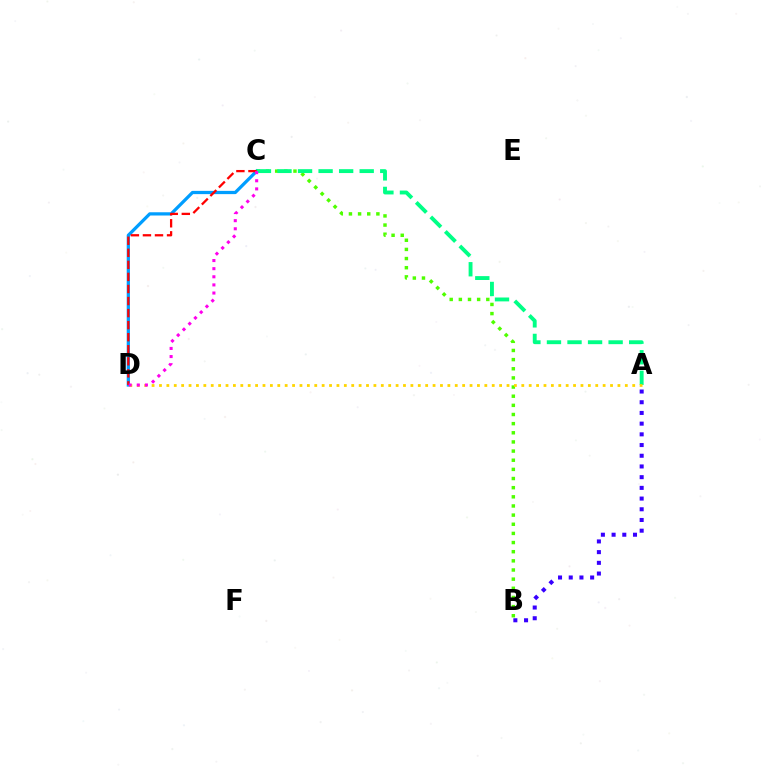{('C', 'D'): [{'color': '#009eff', 'line_style': 'solid', 'thickness': 2.34}, {'color': '#ff0000', 'line_style': 'dashed', 'thickness': 1.64}, {'color': '#ff00ed', 'line_style': 'dotted', 'thickness': 2.21}], ('B', 'C'): [{'color': '#4fff00', 'line_style': 'dotted', 'thickness': 2.49}], ('A', 'C'): [{'color': '#00ff86', 'line_style': 'dashed', 'thickness': 2.79}], ('A', 'B'): [{'color': '#3700ff', 'line_style': 'dotted', 'thickness': 2.91}], ('A', 'D'): [{'color': '#ffd500', 'line_style': 'dotted', 'thickness': 2.01}]}